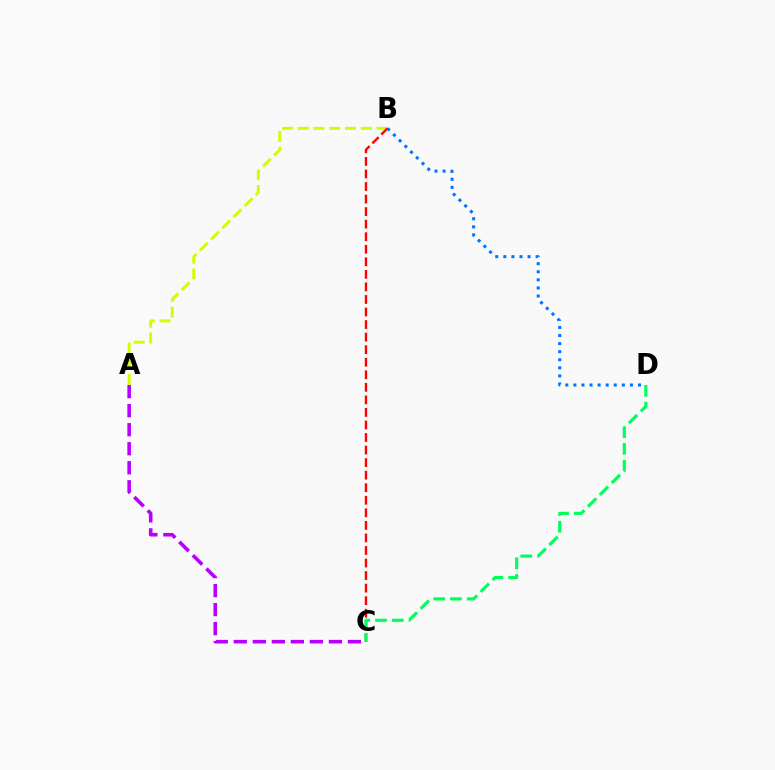{('A', 'B'): [{'color': '#d1ff00', 'line_style': 'dashed', 'thickness': 2.14}], ('B', 'C'): [{'color': '#ff0000', 'line_style': 'dashed', 'thickness': 1.7}], ('C', 'D'): [{'color': '#00ff5c', 'line_style': 'dashed', 'thickness': 2.28}], ('A', 'C'): [{'color': '#b900ff', 'line_style': 'dashed', 'thickness': 2.58}], ('B', 'D'): [{'color': '#0074ff', 'line_style': 'dotted', 'thickness': 2.19}]}